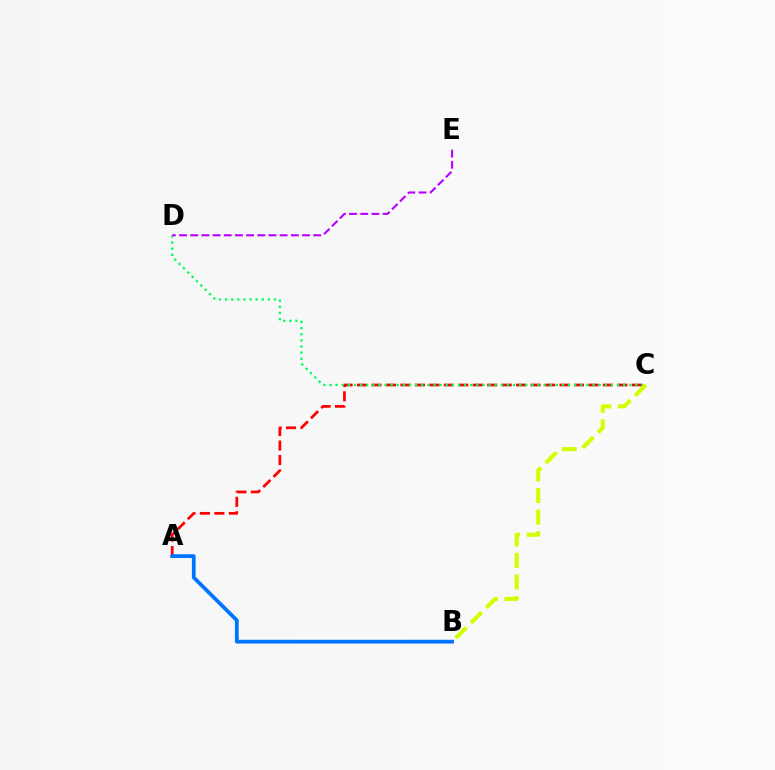{('A', 'C'): [{'color': '#ff0000', 'line_style': 'dashed', 'thickness': 1.96}], ('A', 'B'): [{'color': '#0074ff', 'line_style': 'solid', 'thickness': 2.71}], ('C', 'D'): [{'color': '#00ff5c', 'line_style': 'dotted', 'thickness': 1.66}], ('D', 'E'): [{'color': '#b900ff', 'line_style': 'dashed', 'thickness': 1.52}], ('B', 'C'): [{'color': '#d1ff00', 'line_style': 'dashed', 'thickness': 2.94}]}